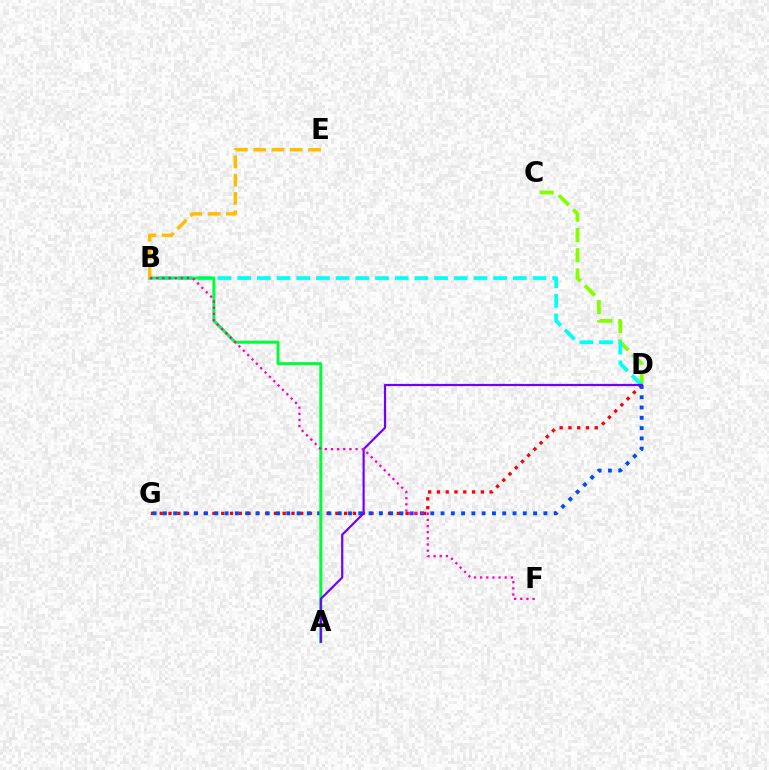{('D', 'G'): [{'color': '#ff0000', 'line_style': 'dotted', 'thickness': 2.39}, {'color': '#004bff', 'line_style': 'dotted', 'thickness': 2.79}], ('C', 'D'): [{'color': '#84ff00', 'line_style': 'dashed', 'thickness': 2.75}], ('B', 'D'): [{'color': '#00fff6', 'line_style': 'dashed', 'thickness': 2.67}], ('A', 'B'): [{'color': '#00ff39', 'line_style': 'solid', 'thickness': 2.16}], ('A', 'D'): [{'color': '#7200ff', 'line_style': 'solid', 'thickness': 1.58}], ('B', 'E'): [{'color': '#ffbd00', 'line_style': 'dashed', 'thickness': 2.48}], ('B', 'F'): [{'color': '#ff00cf', 'line_style': 'dotted', 'thickness': 1.67}]}